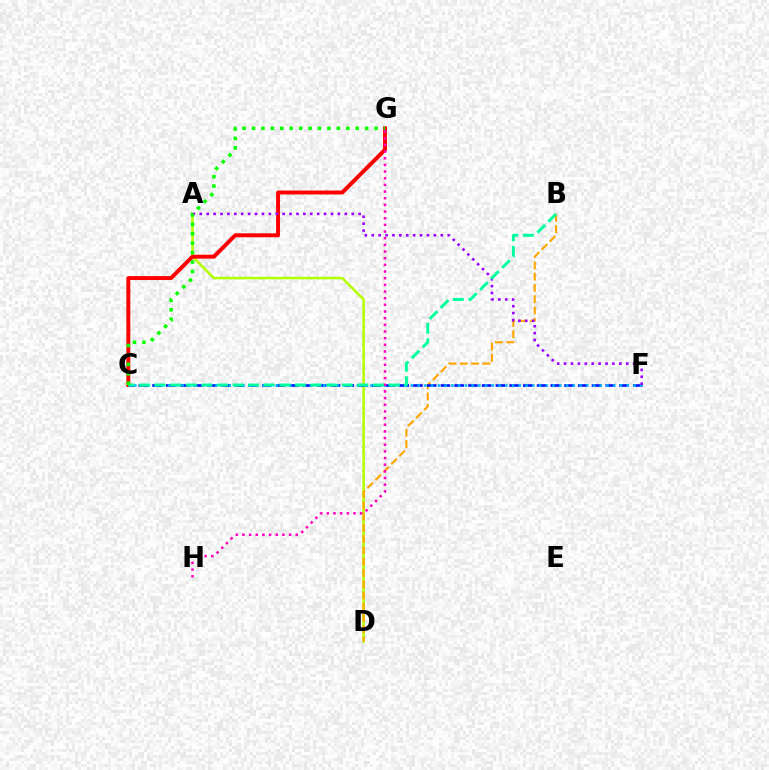{('A', 'D'): [{'color': '#b3ff00', 'line_style': 'solid', 'thickness': 1.82}], ('C', 'G'): [{'color': '#ff0000', 'line_style': 'solid', 'thickness': 2.84}, {'color': '#08ff00', 'line_style': 'dotted', 'thickness': 2.56}], ('B', 'D'): [{'color': '#ffa500', 'line_style': 'dashed', 'thickness': 1.53}], ('C', 'F'): [{'color': '#0010ff', 'line_style': 'dashed', 'thickness': 1.87}, {'color': '#00b5ff', 'line_style': 'dotted', 'thickness': 1.83}], ('G', 'H'): [{'color': '#ff00bd', 'line_style': 'dotted', 'thickness': 1.81}], ('A', 'F'): [{'color': '#9b00ff', 'line_style': 'dotted', 'thickness': 1.88}], ('B', 'C'): [{'color': '#00ff9d', 'line_style': 'dashed', 'thickness': 2.12}]}